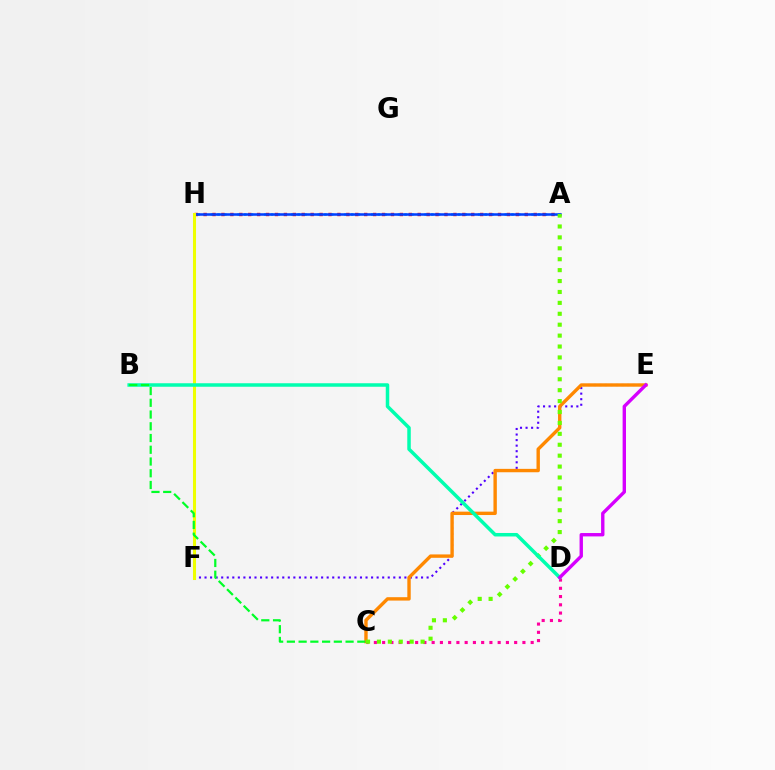{('A', 'H'): [{'color': '#00c7ff', 'line_style': 'dotted', 'thickness': 1.81}, {'color': '#ff0000', 'line_style': 'dotted', 'thickness': 2.42}, {'color': '#003fff', 'line_style': 'solid', 'thickness': 1.83}], ('E', 'F'): [{'color': '#4f00ff', 'line_style': 'dotted', 'thickness': 1.51}], ('C', 'D'): [{'color': '#ff00a0', 'line_style': 'dotted', 'thickness': 2.24}], ('F', 'H'): [{'color': '#eeff00', 'line_style': 'solid', 'thickness': 2.19}], ('C', 'E'): [{'color': '#ff8800', 'line_style': 'solid', 'thickness': 2.44}], ('A', 'C'): [{'color': '#66ff00', 'line_style': 'dotted', 'thickness': 2.97}], ('B', 'D'): [{'color': '#00ffaf', 'line_style': 'solid', 'thickness': 2.52}], ('D', 'E'): [{'color': '#d600ff', 'line_style': 'solid', 'thickness': 2.43}], ('B', 'C'): [{'color': '#00ff27', 'line_style': 'dashed', 'thickness': 1.6}]}